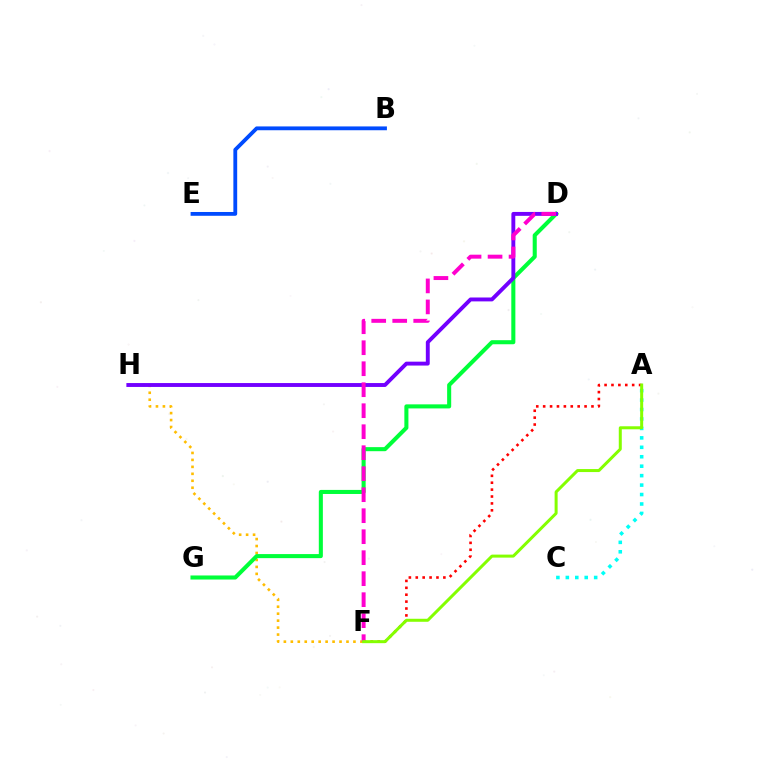{('F', 'H'): [{'color': '#ffbd00', 'line_style': 'dotted', 'thickness': 1.89}], ('D', 'G'): [{'color': '#00ff39', 'line_style': 'solid', 'thickness': 2.92}], ('D', 'H'): [{'color': '#7200ff', 'line_style': 'solid', 'thickness': 2.8}], ('B', 'E'): [{'color': '#004bff', 'line_style': 'solid', 'thickness': 2.74}], ('A', 'C'): [{'color': '#00fff6', 'line_style': 'dotted', 'thickness': 2.57}], ('A', 'F'): [{'color': '#ff0000', 'line_style': 'dotted', 'thickness': 1.87}, {'color': '#84ff00', 'line_style': 'solid', 'thickness': 2.16}], ('D', 'F'): [{'color': '#ff00cf', 'line_style': 'dashed', 'thickness': 2.85}]}